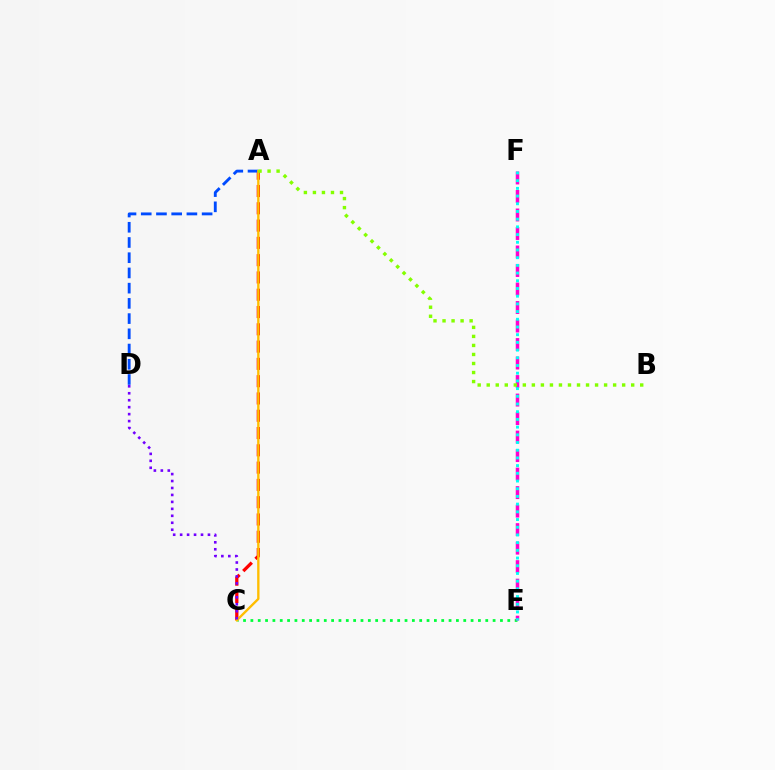{('C', 'E'): [{'color': '#00ff39', 'line_style': 'dotted', 'thickness': 1.99}], ('A', 'C'): [{'color': '#ff0000', 'line_style': 'dashed', 'thickness': 2.35}, {'color': '#ffbd00', 'line_style': 'solid', 'thickness': 1.69}], ('E', 'F'): [{'color': '#ff00cf', 'line_style': 'dashed', 'thickness': 2.51}, {'color': '#00fff6', 'line_style': 'dotted', 'thickness': 2.09}], ('A', 'D'): [{'color': '#004bff', 'line_style': 'dashed', 'thickness': 2.07}], ('A', 'B'): [{'color': '#84ff00', 'line_style': 'dotted', 'thickness': 2.45}], ('C', 'D'): [{'color': '#7200ff', 'line_style': 'dotted', 'thickness': 1.89}]}